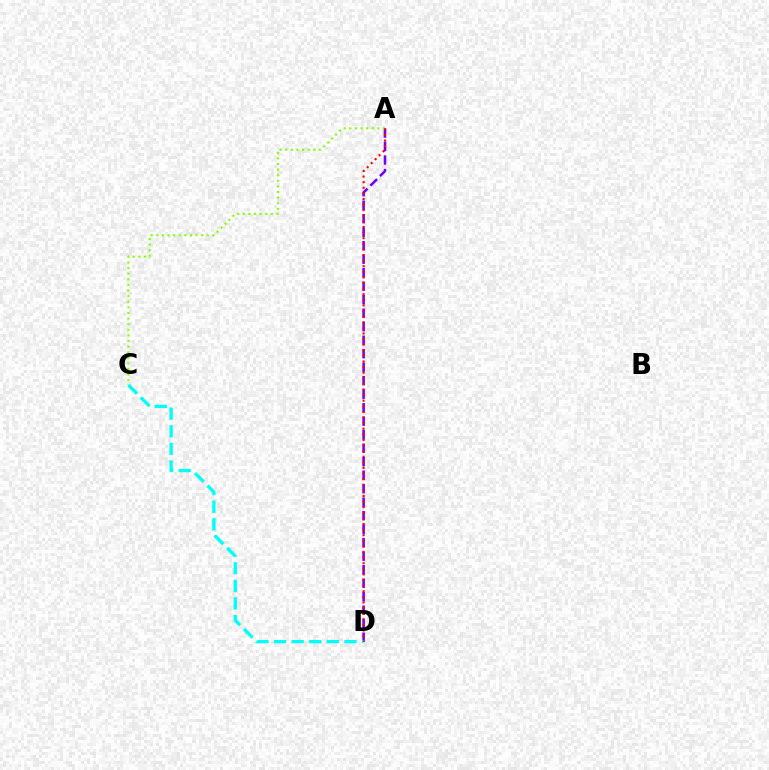{('A', 'D'): [{'color': '#7200ff', 'line_style': 'dashed', 'thickness': 1.83}, {'color': '#ff0000', 'line_style': 'dotted', 'thickness': 1.52}], ('C', 'D'): [{'color': '#00fff6', 'line_style': 'dashed', 'thickness': 2.39}], ('A', 'C'): [{'color': '#84ff00', 'line_style': 'dotted', 'thickness': 1.52}]}